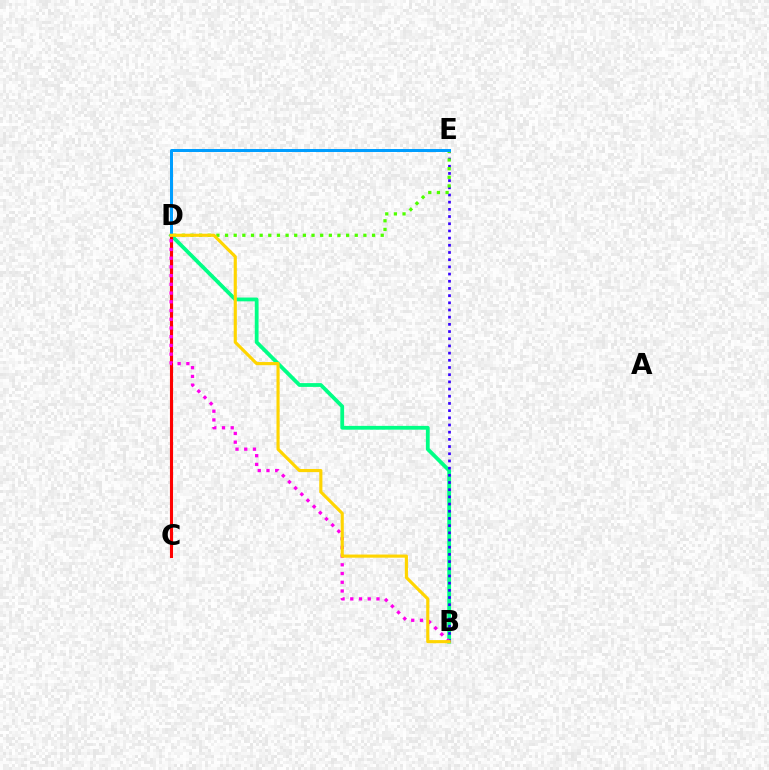{('B', 'D'): [{'color': '#00ff86', 'line_style': 'solid', 'thickness': 2.73}, {'color': '#ff00ed', 'line_style': 'dotted', 'thickness': 2.37}, {'color': '#ffd500', 'line_style': 'solid', 'thickness': 2.26}], ('B', 'E'): [{'color': '#3700ff', 'line_style': 'dotted', 'thickness': 1.95}], ('D', 'E'): [{'color': '#4fff00', 'line_style': 'dotted', 'thickness': 2.35}, {'color': '#009eff', 'line_style': 'solid', 'thickness': 2.16}], ('C', 'D'): [{'color': '#ff0000', 'line_style': 'solid', 'thickness': 2.24}]}